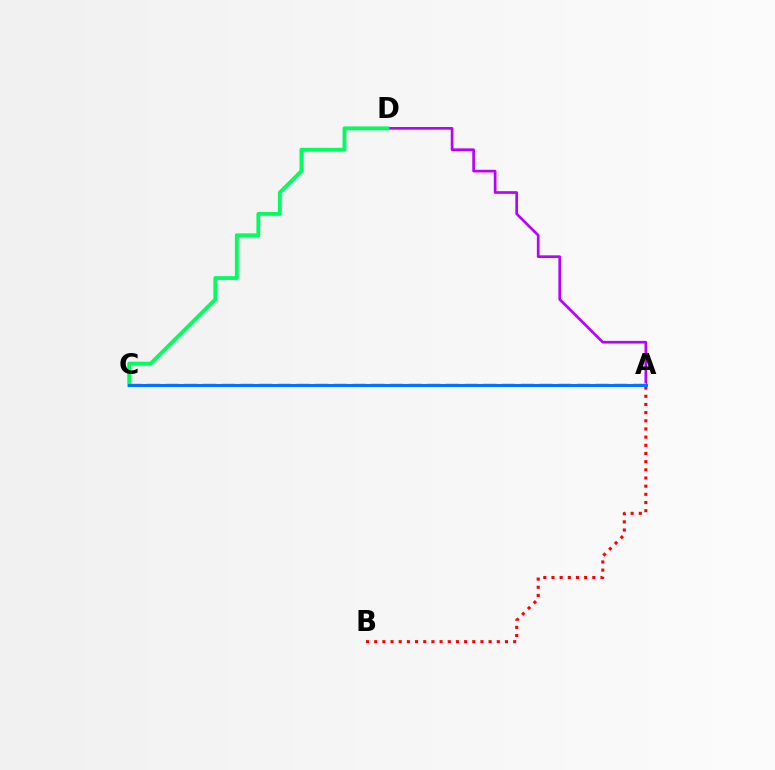{('A', 'D'): [{'color': '#b900ff', 'line_style': 'solid', 'thickness': 1.92}], ('A', 'C'): [{'color': '#d1ff00', 'line_style': 'dashed', 'thickness': 2.54}, {'color': '#0074ff', 'line_style': 'solid', 'thickness': 2.2}], ('A', 'B'): [{'color': '#ff0000', 'line_style': 'dotted', 'thickness': 2.22}], ('C', 'D'): [{'color': '#00ff5c', 'line_style': 'solid', 'thickness': 2.76}]}